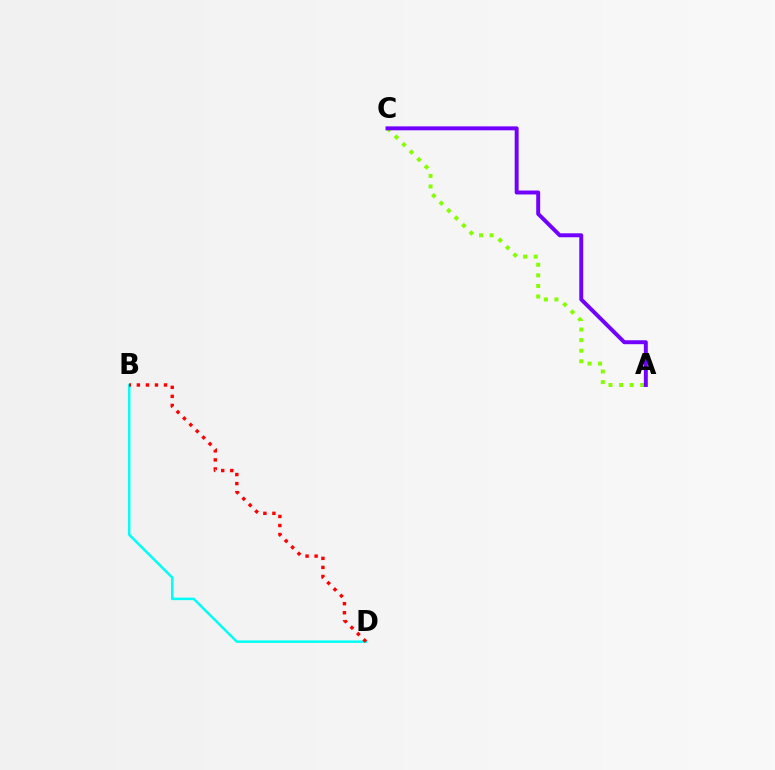{('A', 'C'): [{'color': '#84ff00', 'line_style': 'dotted', 'thickness': 2.88}, {'color': '#7200ff', 'line_style': 'solid', 'thickness': 2.84}], ('B', 'D'): [{'color': '#00fff6', 'line_style': 'solid', 'thickness': 1.8}, {'color': '#ff0000', 'line_style': 'dotted', 'thickness': 2.46}]}